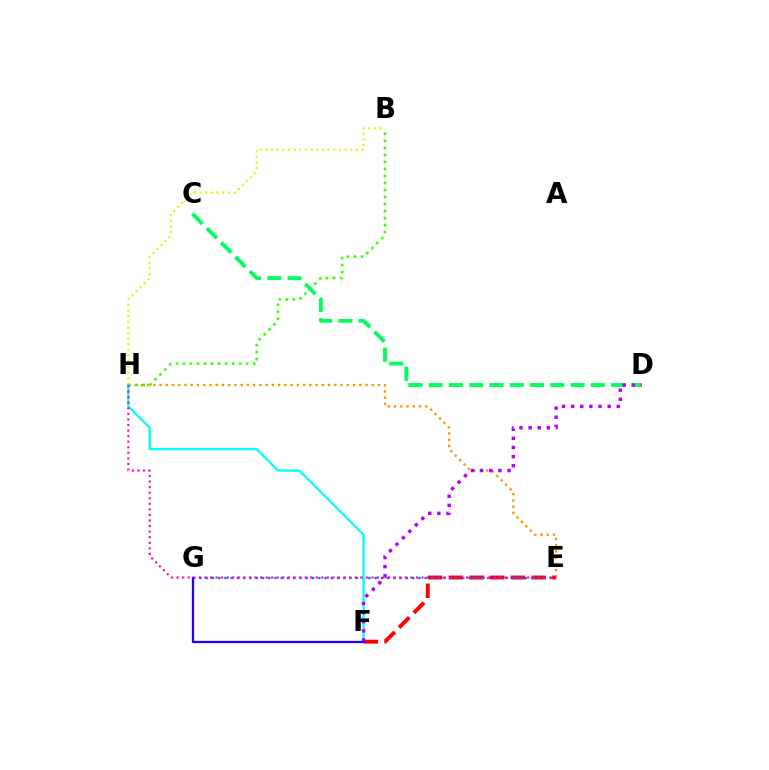{('E', 'F'): [{'color': '#ff0000', 'line_style': 'dashed', 'thickness': 2.81}], ('E', 'G'): [{'color': '#0074ff', 'line_style': 'dotted', 'thickness': 1.7}], ('E', 'H'): [{'color': '#ff9400', 'line_style': 'dotted', 'thickness': 1.7}, {'color': '#ff00ac', 'line_style': 'dotted', 'thickness': 1.51}], ('B', 'H'): [{'color': '#3dff00', 'line_style': 'dotted', 'thickness': 1.91}, {'color': '#d1ff00', 'line_style': 'dotted', 'thickness': 1.54}], ('C', 'D'): [{'color': '#00ff5c', 'line_style': 'dashed', 'thickness': 2.75}], ('F', 'H'): [{'color': '#00fff6', 'line_style': 'solid', 'thickness': 1.62}], ('D', 'F'): [{'color': '#b900ff', 'line_style': 'dotted', 'thickness': 2.48}], ('F', 'G'): [{'color': '#2500ff', 'line_style': 'solid', 'thickness': 1.65}]}